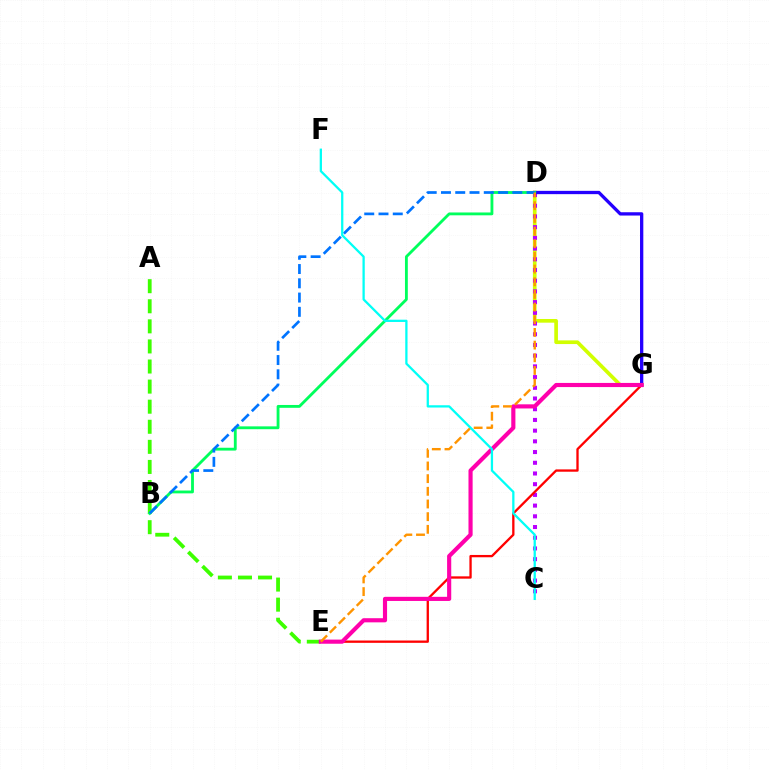{('D', 'G'): [{'color': '#d1ff00', 'line_style': 'solid', 'thickness': 2.65}, {'color': '#2500ff', 'line_style': 'solid', 'thickness': 2.38}], ('C', 'D'): [{'color': '#b900ff', 'line_style': 'dotted', 'thickness': 2.91}], ('E', 'G'): [{'color': '#ff0000', 'line_style': 'solid', 'thickness': 1.67}, {'color': '#ff00ac', 'line_style': 'solid', 'thickness': 2.98}], ('A', 'E'): [{'color': '#3dff00', 'line_style': 'dashed', 'thickness': 2.73}], ('B', 'D'): [{'color': '#00ff5c', 'line_style': 'solid', 'thickness': 2.04}, {'color': '#0074ff', 'line_style': 'dashed', 'thickness': 1.94}], ('D', 'E'): [{'color': '#ff9400', 'line_style': 'dashed', 'thickness': 1.72}], ('C', 'F'): [{'color': '#00fff6', 'line_style': 'solid', 'thickness': 1.64}]}